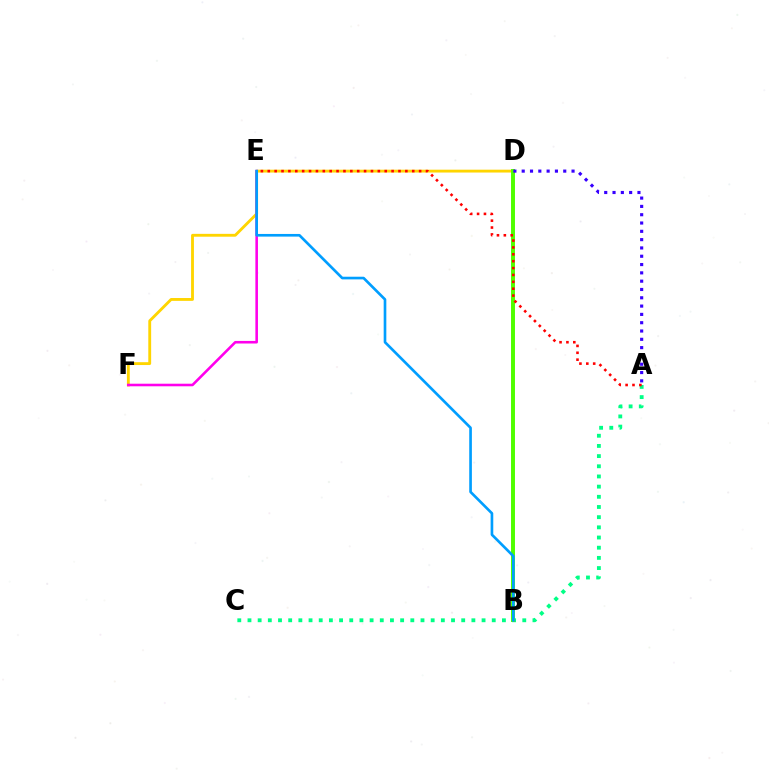{('D', 'F'): [{'color': '#ffd500', 'line_style': 'solid', 'thickness': 2.05}], ('A', 'C'): [{'color': '#00ff86', 'line_style': 'dotted', 'thickness': 2.77}], ('E', 'F'): [{'color': '#ff00ed', 'line_style': 'solid', 'thickness': 1.86}], ('B', 'D'): [{'color': '#4fff00', 'line_style': 'solid', 'thickness': 2.84}], ('B', 'E'): [{'color': '#009eff', 'line_style': 'solid', 'thickness': 1.91}], ('A', 'E'): [{'color': '#ff0000', 'line_style': 'dotted', 'thickness': 1.87}], ('A', 'D'): [{'color': '#3700ff', 'line_style': 'dotted', 'thickness': 2.26}]}